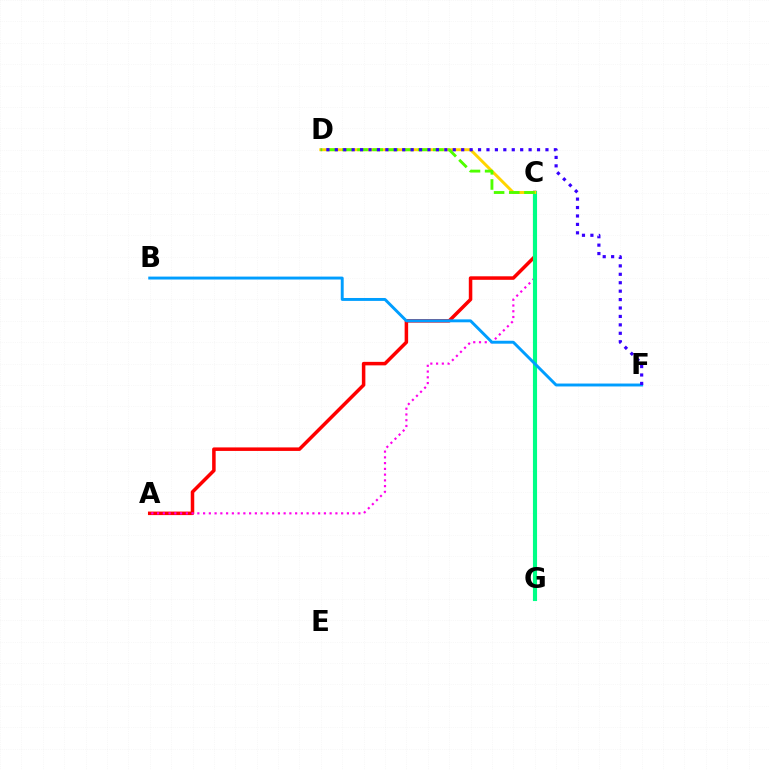{('A', 'C'): [{'color': '#ff0000', 'line_style': 'solid', 'thickness': 2.53}, {'color': '#ff00ed', 'line_style': 'dotted', 'thickness': 1.56}], ('C', 'G'): [{'color': '#00ff86', 'line_style': 'solid', 'thickness': 2.97}], ('C', 'D'): [{'color': '#ffd500', 'line_style': 'solid', 'thickness': 2.12}, {'color': '#4fff00', 'line_style': 'dashed', 'thickness': 2.06}], ('B', 'F'): [{'color': '#009eff', 'line_style': 'solid', 'thickness': 2.1}], ('D', 'F'): [{'color': '#3700ff', 'line_style': 'dotted', 'thickness': 2.29}]}